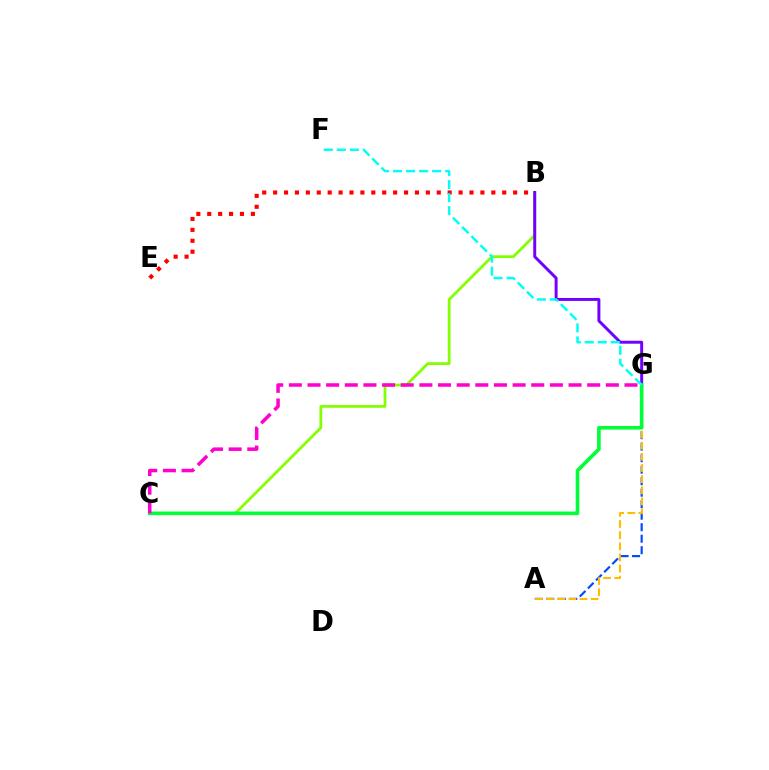{('B', 'C'): [{'color': '#84ff00', 'line_style': 'solid', 'thickness': 2.01}], ('B', 'G'): [{'color': '#7200ff', 'line_style': 'solid', 'thickness': 2.14}], ('A', 'G'): [{'color': '#004bff', 'line_style': 'dashed', 'thickness': 1.56}, {'color': '#ffbd00', 'line_style': 'dashed', 'thickness': 1.51}], ('C', 'G'): [{'color': '#00ff39', 'line_style': 'solid', 'thickness': 2.6}, {'color': '#ff00cf', 'line_style': 'dashed', 'thickness': 2.53}], ('B', 'E'): [{'color': '#ff0000', 'line_style': 'dotted', 'thickness': 2.96}], ('F', 'G'): [{'color': '#00fff6', 'line_style': 'dashed', 'thickness': 1.77}]}